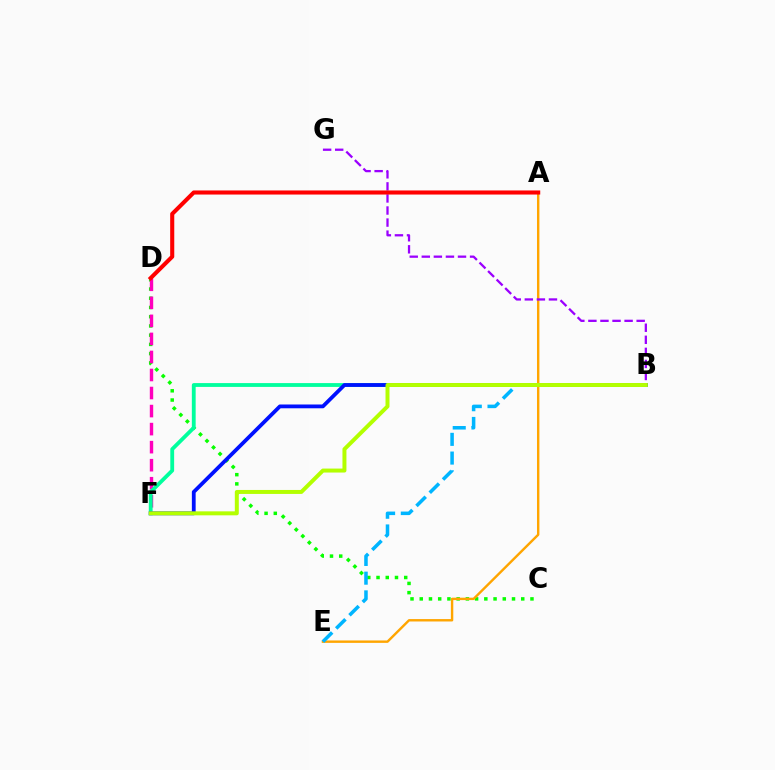{('C', 'D'): [{'color': '#08ff00', 'line_style': 'dotted', 'thickness': 2.51}], ('A', 'E'): [{'color': '#ffa500', 'line_style': 'solid', 'thickness': 1.73}], ('D', 'F'): [{'color': '#ff00bd', 'line_style': 'dashed', 'thickness': 2.45}], ('B', 'G'): [{'color': '#9b00ff', 'line_style': 'dashed', 'thickness': 1.64}], ('B', 'F'): [{'color': '#00ff9d', 'line_style': 'solid', 'thickness': 2.75}, {'color': '#0010ff', 'line_style': 'solid', 'thickness': 2.73}, {'color': '#b3ff00', 'line_style': 'solid', 'thickness': 2.86}], ('A', 'D'): [{'color': '#ff0000', 'line_style': 'solid', 'thickness': 2.94}], ('B', 'E'): [{'color': '#00b5ff', 'line_style': 'dashed', 'thickness': 2.54}]}